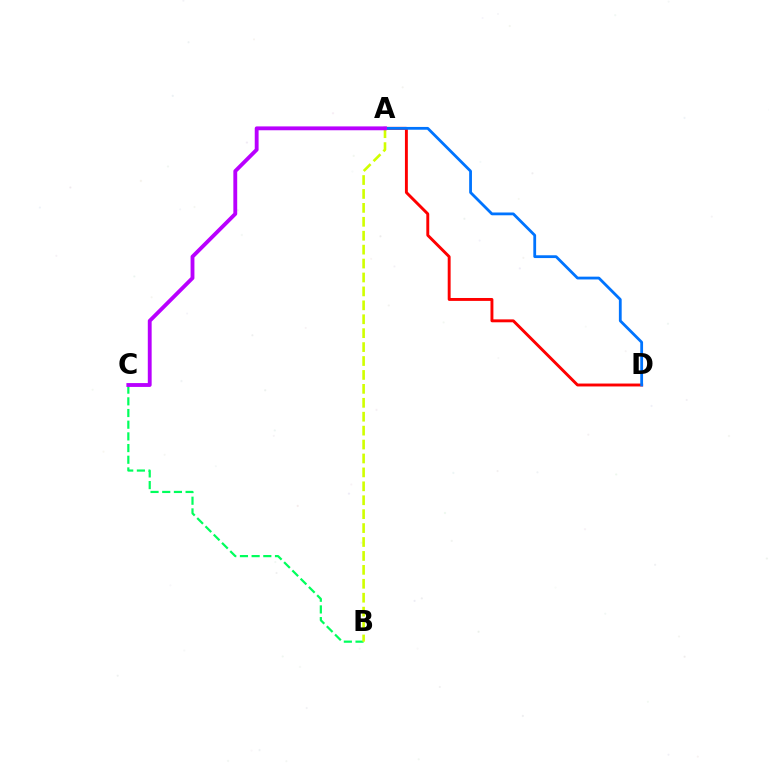{('B', 'C'): [{'color': '#00ff5c', 'line_style': 'dashed', 'thickness': 1.59}], ('A', 'D'): [{'color': '#ff0000', 'line_style': 'solid', 'thickness': 2.09}, {'color': '#0074ff', 'line_style': 'solid', 'thickness': 2.01}], ('A', 'B'): [{'color': '#d1ff00', 'line_style': 'dashed', 'thickness': 1.89}], ('A', 'C'): [{'color': '#b900ff', 'line_style': 'solid', 'thickness': 2.77}]}